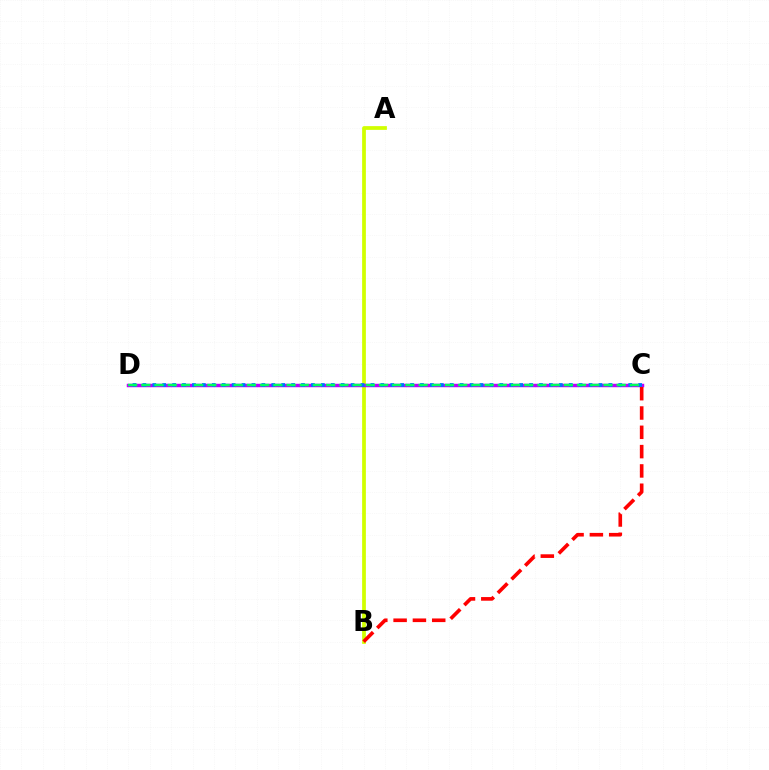{('A', 'B'): [{'color': '#d1ff00', 'line_style': 'solid', 'thickness': 2.7}], ('C', 'D'): [{'color': '#b900ff', 'line_style': 'solid', 'thickness': 2.49}, {'color': '#0074ff', 'line_style': 'dotted', 'thickness': 2.69}, {'color': '#00ff5c', 'line_style': 'dashed', 'thickness': 1.79}], ('B', 'C'): [{'color': '#ff0000', 'line_style': 'dashed', 'thickness': 2.62}]}